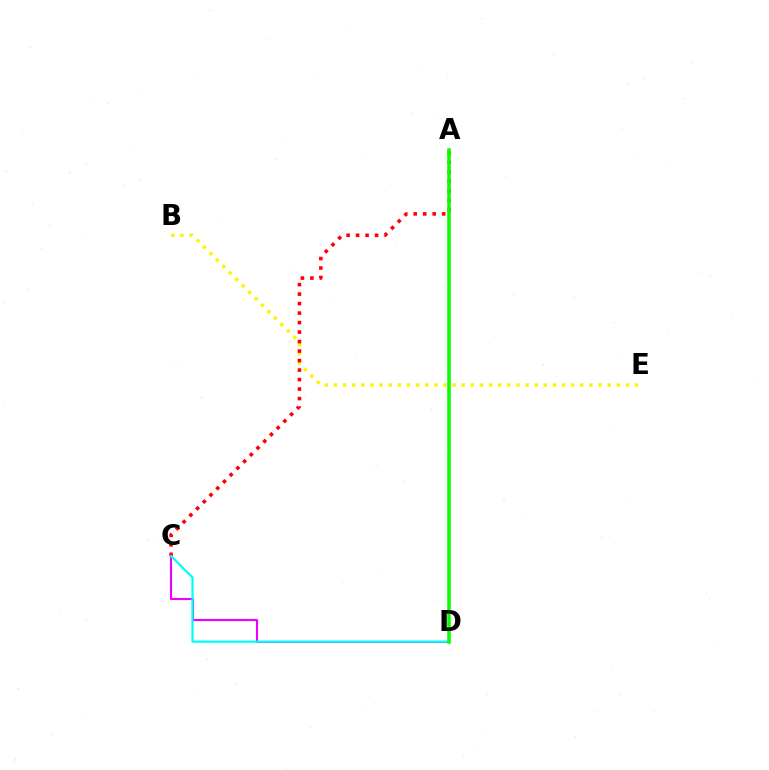{('B', 'E'): [{'color': '#fcf500', 'line_style': 'dotted', 'thickness': 2.48}], ('A', 'C'): [{'color': '#ff0000', 'line_style': 'dotted', 'thickness': 2.58}], ('C', 'D'): [{'color': '#ee00ff', 'line_style': 'solid', 'thickness': 1.53}, {'color': '#00fff6', 'line_style': 'solid', 'thickness': 1.6}], ('A', 'D'): [{'color': '#0010ff', 'line_style': 'dotted', 'thickness': 1.51}, {'color': '#08ff00', 'line_style': 'solid', 'thickness': 2.54}]}